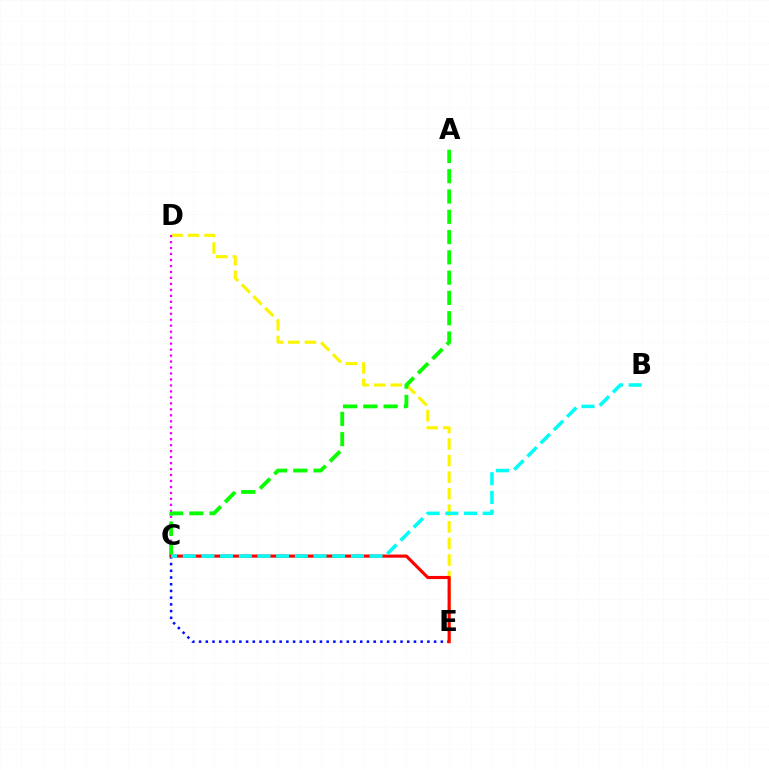{('D', 'E'): [{'color': '#fcf500', 'line_style': 'dashed', 'thickness': 2.25}], ('C', 'D'): [{'color': '#ee00ff', 'line_style': 'dotted', 'thickness': 1.62}], ('A', 'C'): [{'color': '#08ff00', 'line_style': 'dashed', 'thickness': 2.76}], ('C', 'E'): [{'color': '#0010ff', 'line_style': 'dotted', 'thickness': 1.82}, {'color': '#ff0000', 'line_style': 'solid', 'thickness': 2.26}], ('B', 'C'): [{'color': '#00fff6', 'line_style': 'dashed', 'thickness': 2.54}]}